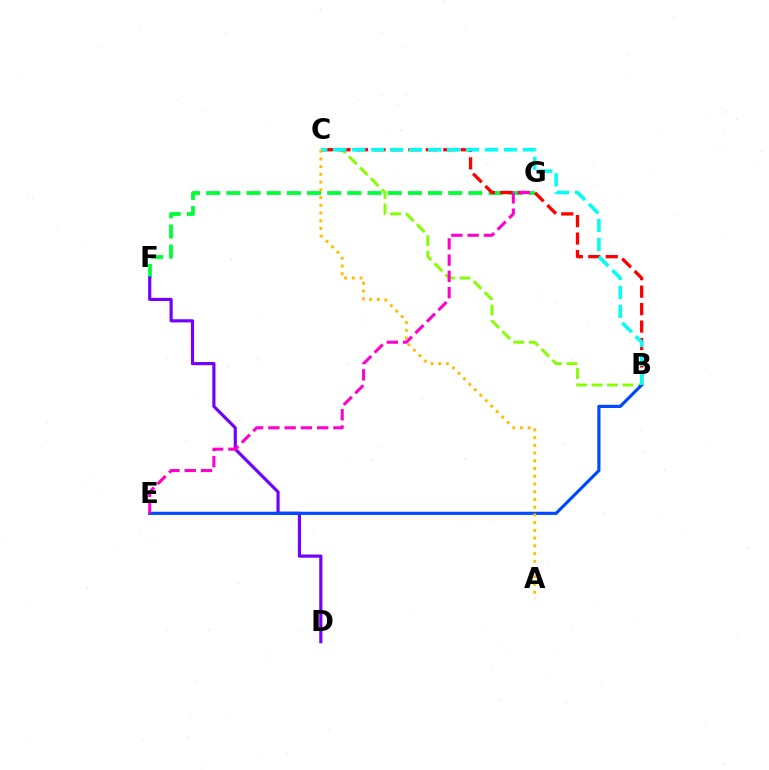{('F', 'G'): [{'color': '#00ff39', 'line_style': 'dashed', 'thickness': 2.74}], ('B', 'C'): [{'color': '#84ff00', 'line_style': 'dashed', 'thickness': 2.1}, {'color': '#ff0000', 'line_style': 'dashed', 'thickness': 2.37}, {'color': '#00fff6', 'line_style': 'dashed', 'thickness': 2.58}], ('D', 'F'): [{'color': '#7200ff', 'line_style': 'solid', 'thickness': 2.27}], ('B', 'E'): [{'color': '#004bff', 'line_style': 'solid', 'thickness': 2.29}], ('E', 'G'): [{'color': '#ff00cf', 'line_style': 'dashed', 'thickness': 2.21}], ('A', 'C'): [{'color': '#ffbd00', 'line_style': 'dotted', 'thickness': 2.1}]}